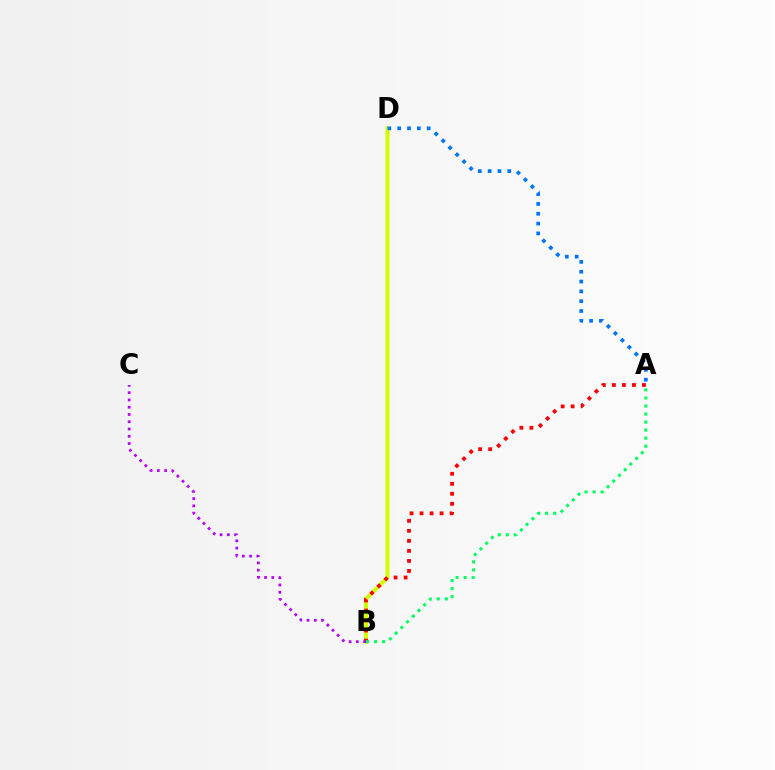{('B', 'D'): [{'color': '#d1ff00', 'line_style': 'solid', 'thickness': 2.92}], ('A', 'D'): [{'color': '#0074ff', 'line_style': 'dotted', 'thickness': 2.67}], ('A', 'B'): [{'color': '#ff0000', 'line_style': 'dotted', 'thickness': 2.72}, {'color': '#00ff5c', 'line_style': 'dotted', 'thickness': 2.18}], ('B', 'C'): [{'color': '#b900ff', 'line_style': 'dotted', 'thickness': 1.97}]}